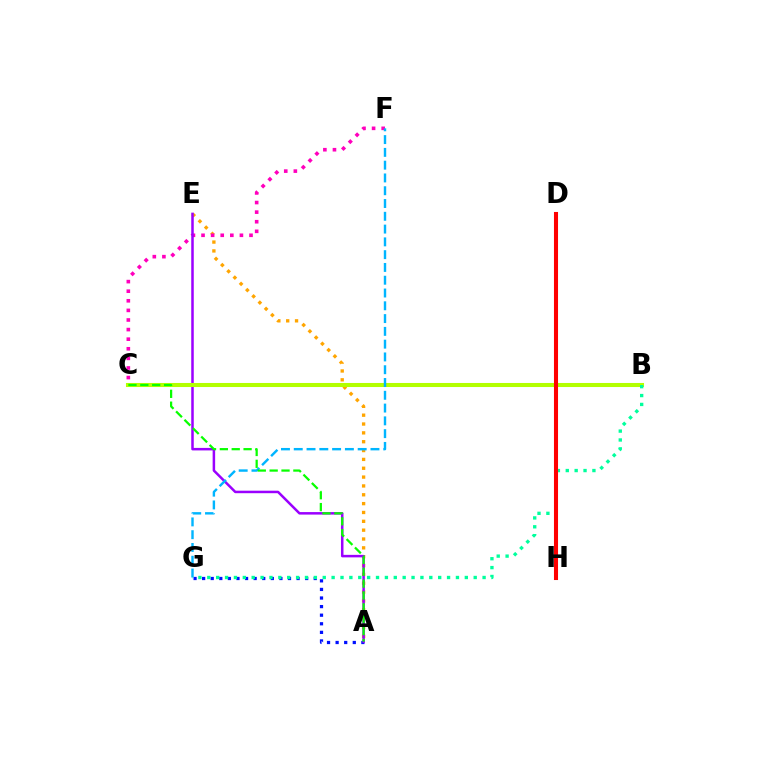{('A', 'G'): [{'color': '#0010ff', 'line_style': 'dotted', 'thickness': 2.33}], ('A', 'E'): [{'color': '#ffa500', 'line_style': 'dotted', 'thickness': 2.4}, {'color': '#9b00ff', 'line_style': 'solid', 'thickness': 1.81}], ('C', 'F'): [{'color': '#ff00bd', 'line_style': 'dotted', 'thickness': 2.61}], ('B', 'C'): [{'color': '#b3ff00', 'line_style': 'solid', 'thickness': 2.92}], ('F', 'G'): [{'color': '#00b5ff', 'line_style': 'dashed', 'thickness': 1.74}], ('A', 'C'): [{'color': '#08ff00', 'line_style': 'dashed', 'thickness': 1.61}], ('B', 'G'): [{'color': '#00ff9d', 'line_style': 'dotted', 'thickness': 2.41}], ('D', 'H'): [{'color': '#ff0000', 'line_style': 'solid', 'thickness': 2.93}]}